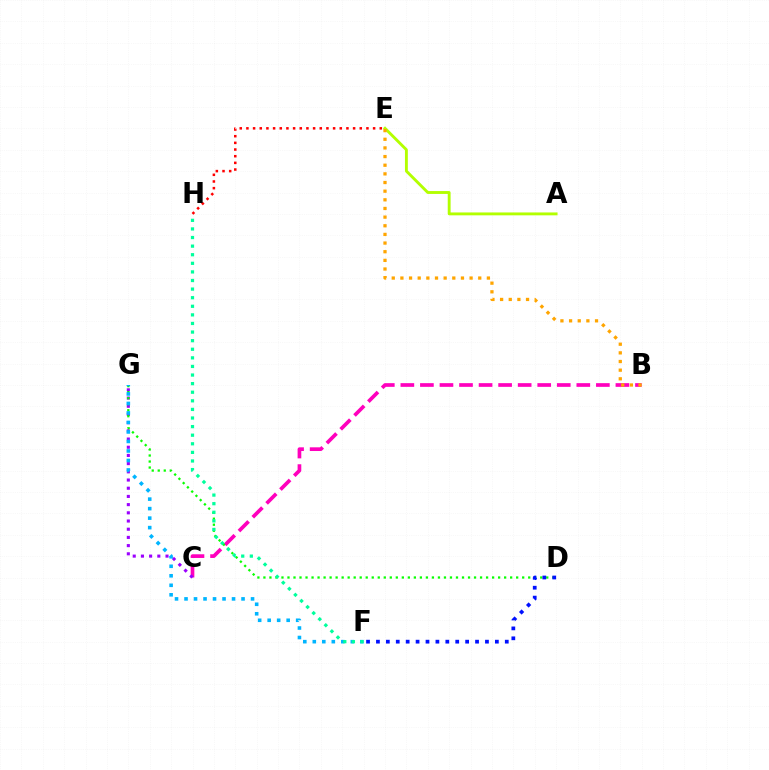{('E', 'H'): [{'color': '#ff0000', 'line_style': 'dotted', 'thickness': 1.81}], ('B', 'C'): [{'color': '#ff00bd', 'line_style': 'dashed', 'thickness': 2.66}], ('C', 'G'): [{'color': '#9b00ff', 'line_style': 'dotted', 'thickness': 2.23}], ('A', 'E'): [{'color': '#b3ff00', 'line_style': 'solid', 'thickness': 2.07}], ('B', 'E'): [{'color': '#ffa500', 'line_style': 'dotted', 'thickness': 2.35}], ('D', 'G'): [{'color': '#08ff00', 'line_style': 'dotted', 'thickness': 1.64}], ('D', 'F'): [{'color': '#0010ff', 'line_style': 'dotted', 'thickness': 2.69}], ('F', 'G'): [{'color': '#00b5ff', 'line_style': 'dotted', 'thickness': 2.58}], ('F', 'H'): [{'color': '#00ff9d', 'line_style': 'dotted', 'thickness': 2.33}]}